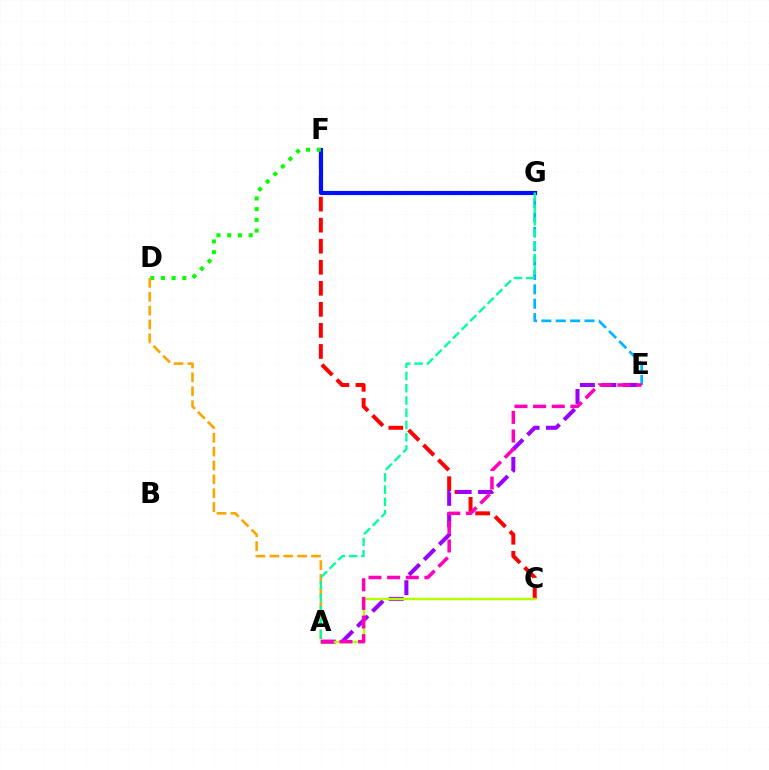{('E', 'G'): [{'color': '#00b5ff', 'line_style': 'dashed', 'thickness': 1.95}], ('C', 'F'): [{'color': '#ff0000', 'line_style': 'dashed', 'thickness': 2.86}], ('F', 'G'): [{'color': '#0010ff', 'line_style': 'solid', 'thickness': 2.99}], ('D', 'F'): [{'color': '#08ff00', 'line_style': 'dotted', 'thickness': 2.91}], ('A', 'E'): [{'color': '#9b00ff', 'line_style': 'dashed', 'thickness': 2.91}, {'color': '#ff00bd', 'line_style': 'dashed', 'thickness': 2.53}], ('A', 'C'): [{'color': '#b3ff00', 'line_style': 'solid', 'thickness': 1.76}], ('A', 'D'): [{'color': '#ffa500', 'line_style': 'dashed', 'thickness': 1.88}], ('A', 'G'): [{'color': '#00ff9d', 'line_style': 'dashed', 'thickness': 1.66}]}